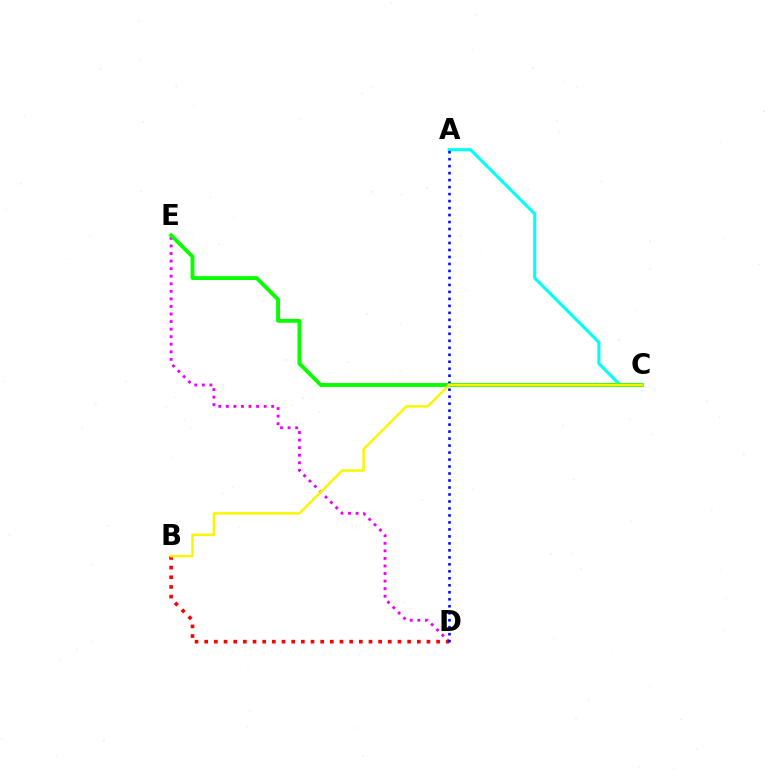{('D', 'E'): [{'color': '#ee00ff', 'line_style': 'dotted', 'thickness': 2.05}], ('A', 'C'): [{'color': '#00fff6', 'line_style': 'solid', 'thickness': 2.25}], ('B', 'D'): [{'color': '#ff0000', 'line_style': 'dotted', 'thickness': 2.63}], ('A', 'D'): [{'color': '#0010ff', 'line_style': 'dotted', 'thickness': 1.9}], ('C', 'E'): [{'color': '#08ff00', 'line_style': 'solid', 'thickness': 2.8}], ('B', 'C'): [{'color': '#fcf500', 'line_style': 'solid', 'thickness': 1.78}]}